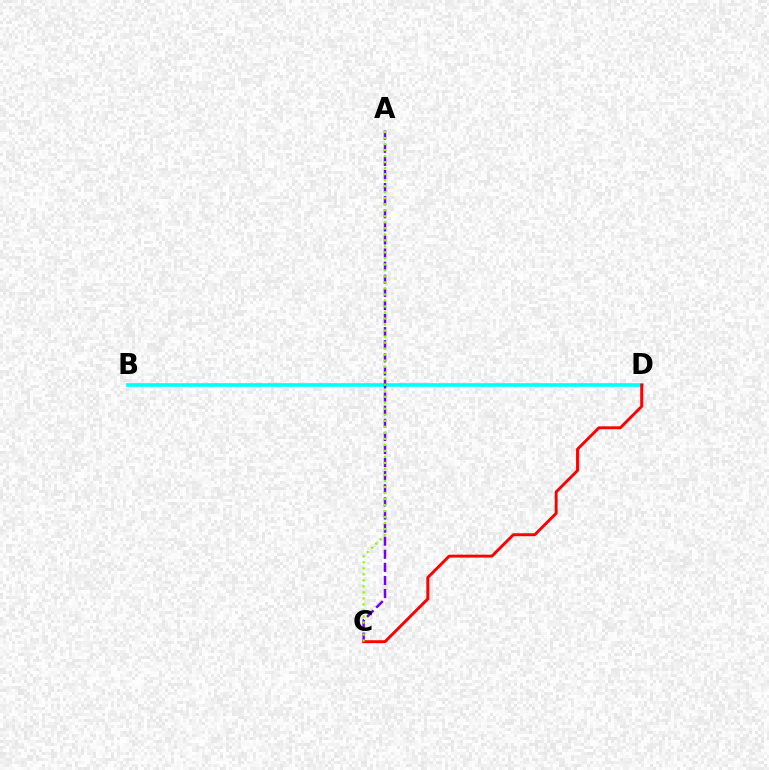{('B', 'D'): [{'color': '#00fff6', 'line_style': 'solid', 'thickness': 2.6}], ('A', 'C'): [{'color': '#7200ff', 'line_style': 'dashed', 'thickness': 1.78}, {'color': '#84ff00', 'line_style': 'dotted', 'thickness': 1.63}], ('C', 'D'): [{'color': '#ff0000', 'line_style': 'solid', 'thickness': 2.09}]}